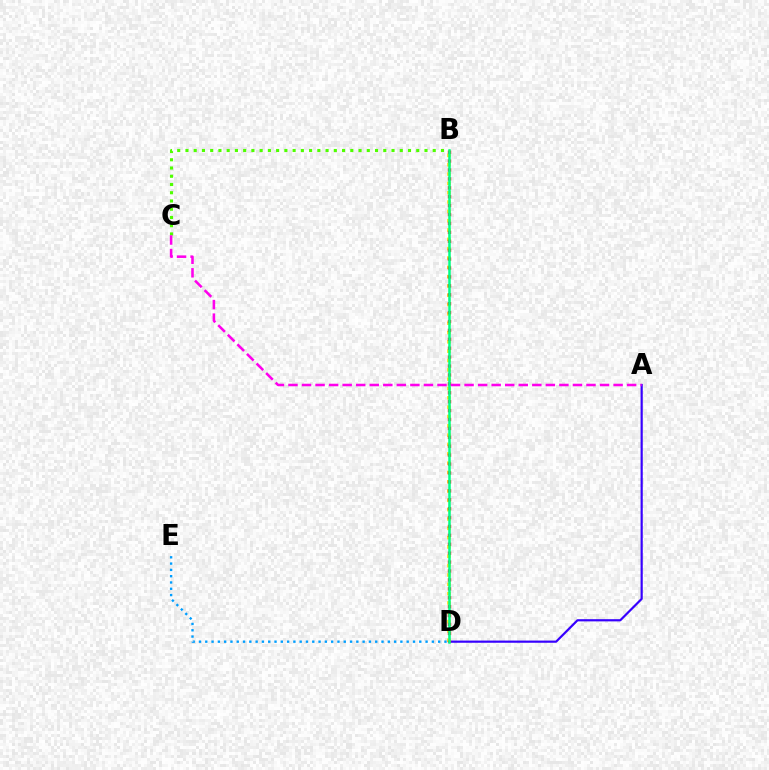{('D', 'E'): [{'color': '#009eff', 'line_style': 'dotted', 'thickness': 1.71}], ('A', 'D'): [{'color': '#3700ff', 'line_style': 'solid', 'thickness': 1.58}], ('B', 'D'): [{'color': '#ffd500', 'line_style': 'dotted', 'thickness': 2.53}, {'color': '#ff0000', 'line_style': 'dotted', 'thickness': 2.42}, {'color': '#00ff86', 'line_style': 'solid', 'thickness': 1.82}], ('B', 'C'): [{'color': '#4fff00', 'line_style': 'dotted', 'thickness': 2.24}], ('A', 'C'): [{'color': '#ff00ed', 'line_style': 'dashed', 'thickness': 1.84}]}